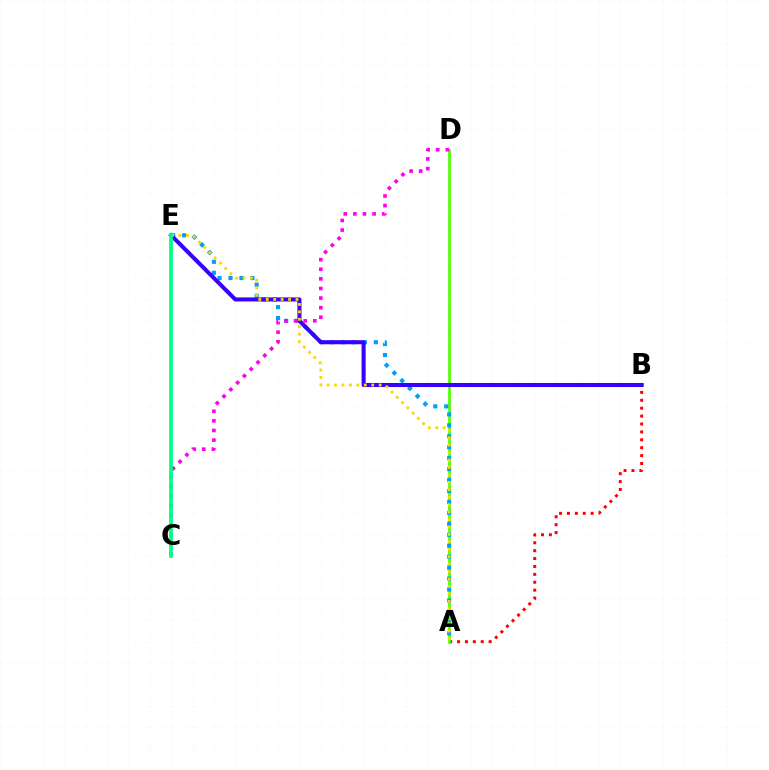{('A', 'B'): [{'color': '#ff0000', 'line_style': 'dotted', 'thickness': 2.15}], ('A', 'D'): [{'color': '#4fff00', 'line_style': 'solid', 'thickness': 1.95}], ('A', 'E'): [{'color': '#009eff', 'line_style': 'dotted', 'thickness': 2.97}, {'color': '#ffd500', 'line_style': 'dotted', 'thickness': 2.02}], ('B', 'E'): [{'color': '#3700ff', 'line_style': 'solid', 'thickness': 2.91}], ('C', 'D'): [{'color': '#ff00ed', 'line_style': 'dotted', 'thickness': 2.61}], ('C', 'E'): [{'color': '#00ff86', 'line_style': 'solid', 'thickness': 2.66}]}